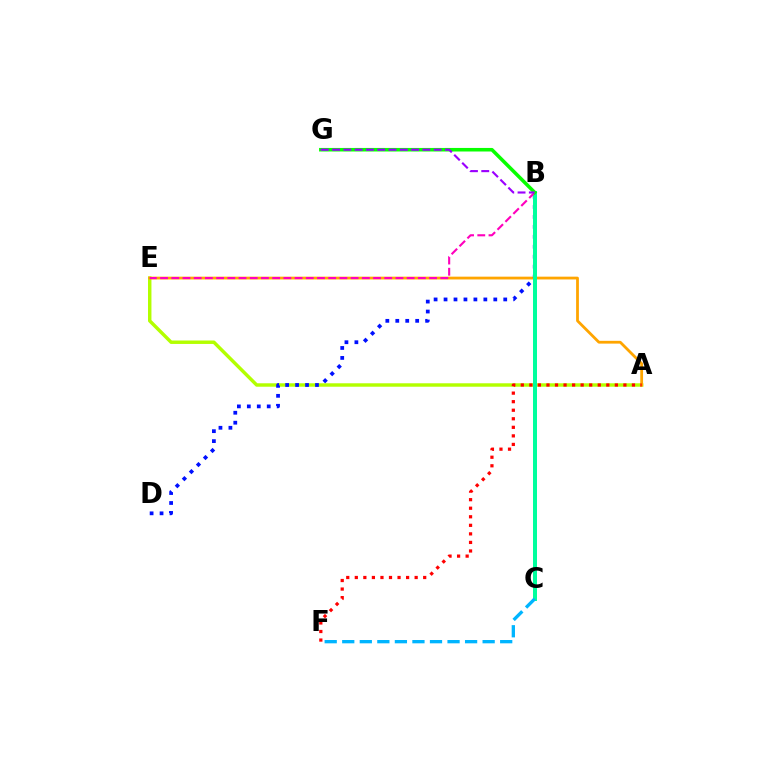{('A', 'E'): [{'color': '#b3ff00', 'line_style': 'solid', 'thickness': 2.48}, {'color': '#ffa500', 'line_style': 'solid', 'thickness': 2.0}], ('B', 'D'): [{'color': '#0010ff', 'line_style': 'dotted', 'thickness': 2.7}], ('B', 'C'): [{'color': '#00ff9d', 'line_style': 'solid', 'thickness': 2.88}], ('B', 'E'): [{'color': '#ff00bd', 'line_style': 'dashed', 'thickness': 1.52}], ('B', 'G'): [{'color': '#08ff00', 'line_style': 'solid', 'thickness': 2.56}, {'color': '#9b00ff', 'line_style': 'dashed', 'thickness': 1.53}], ('C', 'F'): [{'color': '#00b5ff', 'line_style': 'dashed', 'thickness': 2.38}], ('A', 'F'): [{'color': '#ff0000', 'line_style': 'dotted', 'thickness': 2.32}]}